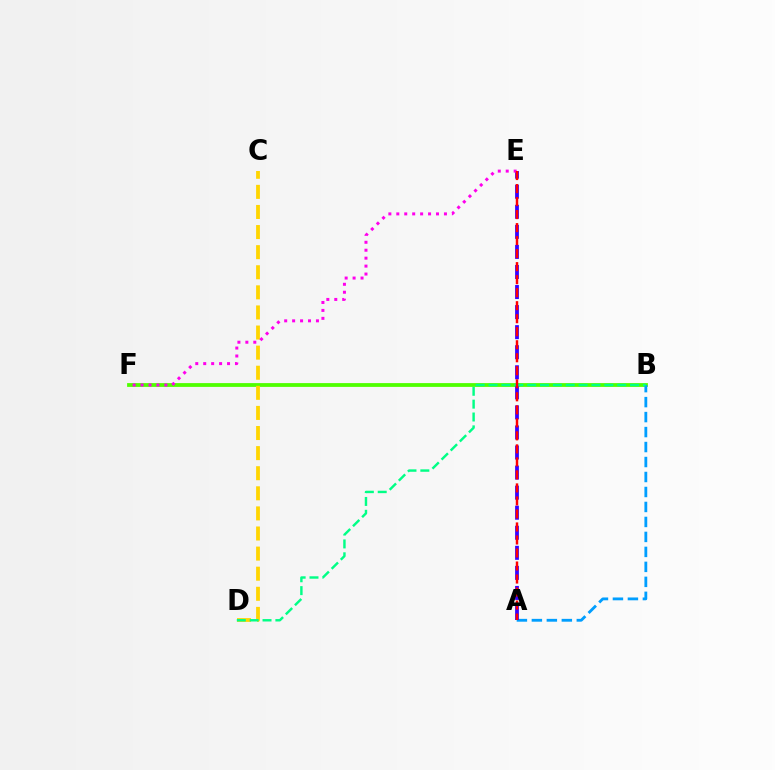{('B', 'F'): [{'color': '#4fff00', 'line_style': 'solid', 'thickness': 2.73}], ('A', 'B'): [{'color': '#009eff', 'line_style': 'dashed', 'thickness': 2.03}], ('C', 'D'): [{'color': '#ffd500', 'line_style': 'dashed', 'thickness': 2.73}], ('A', 'E'): [{'color': '#3700ff', 'line_style': 'dashed', 'thickness': 2.73}, {'color': '#ff0000', 'line_style': 'dashed', 'thickness': 1.77}], ('E', 'F'): [{'color': '#ff00ed', 'line_style': 'dotted', 'thickness': 2.16}], ('B', 'D'): [{'color': '#00ff86', 'line_style': 'dashed', 'thickness': 1.75}]}